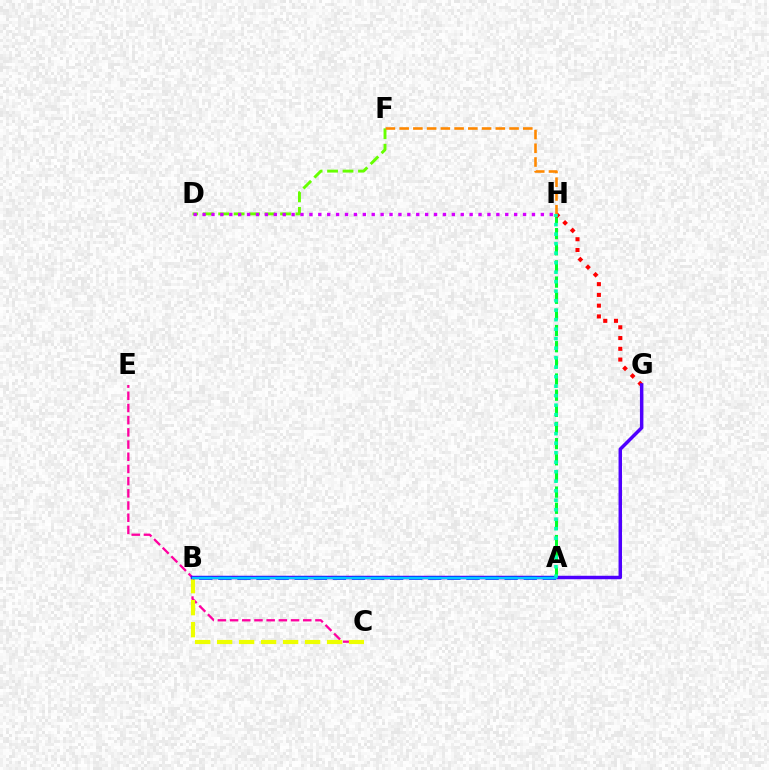{('D', 'F'): [{'color': '#66ff00', 'line_style': 'dashed', 'thickness': 2.1}], ('C', 'E'): [{'color': '#ff00a0', 'line_style': 'dashed', 'thickness': 1.66}], ('A', 'H'): [{'color': '#00ff27', 'line_style': 'dashed', 'thickness': 2.19}, {'color': '#00ffaf', 'line_style': 'dotted', 'thickness': 2.58}], ('G', 'H'): [{'color': '#ff0000', 'line_style': 'dotted', 'thickness': 2.92}], ('B', 'C'): [{'color': '#eeff00', 'line_style': 'dashed', 'thickness': 2.99}], ('F', 'H'): [{'color': '#ff8800', 'line_style': 'dashed', 'thickness': 1.87}], ('B', 'G'): [{'color': '#4f00ff', 'line_style': 'solid', 'thickness': 2.5}], ('A', 'B'): [{'color': '#003fff', 'line_style': 'dashed', 'thickness': 2.59}, {'color': '#00c7ff', 'line_style': 'solid', 'thickness': 1.62}], ('D', 'H'): [{'color': '#d600ff', 'line_style': 'dotted', 'thickness': 2.42}]}